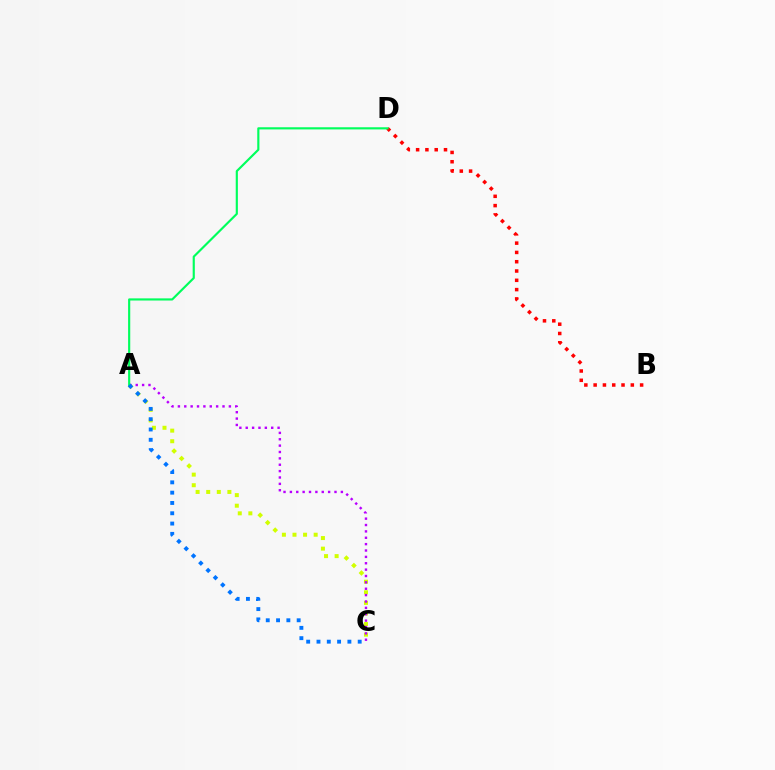{('A', 'C'): [{'color': '#d1ff00', 'line_style': 'dotted', 'thickness': 2.88}, {'color': '#b900ff', 'line_style': 'dotted', 'thickness': 1.73}, {'color': '#0074ff', 'line_style': 'dotted', 'thickness': 2.8}], ('B', 'D'): [{'color': '#ff0000', 'line_style': 'dotted', 'thickness': 2.53}], ('A', 'D'): [{'color': '#00ff5c', 'line_style': 'solid', 'thickness': 1.55}]}